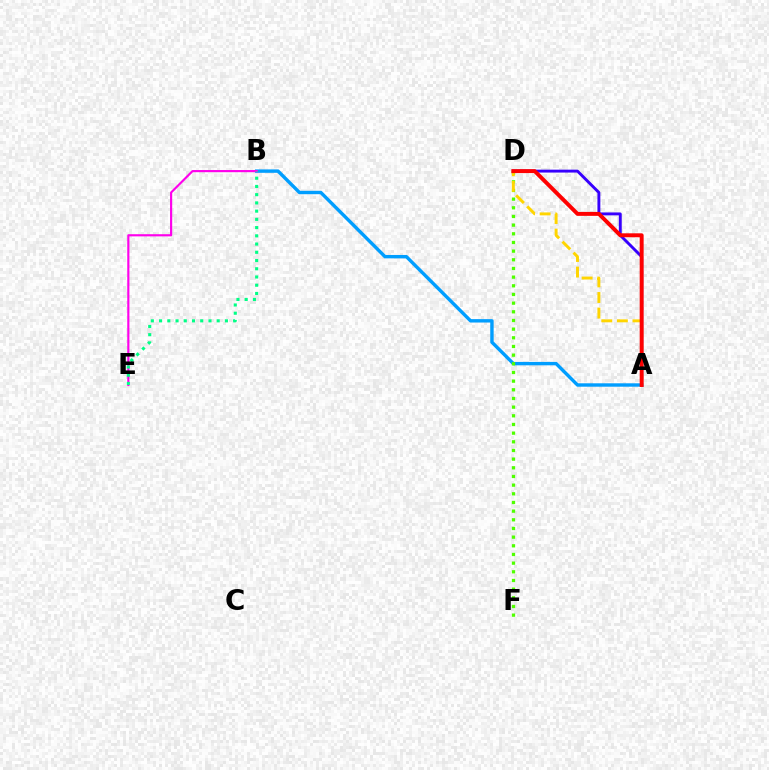{('A', 'D'): [{'color': '#3700ff', 'line_style': 'solid', 'thickness': 2.09}, {'color': '#ffd500', 'line_style': 'dashed', 'thickness': 2.12}, {'color': '#ff0000', 'line_style': 'solid', 'thickness': 2.84}], ('A', 'B'): [{'color': '#009eff', 'line_style': 'solid', 'thickness': 2.45}], ('B', 'E'): [{'color': '#ff00ed', 'line_style': 'solid', 'thickness': 1.56}, {'color': '#00ff86', 'line_style': 'dotted', 'thickness': 2.24}], ('D', 'F'): [{'color': '#4fff00', 'line_style': 'dotted', 'thickness': 2.35}]}